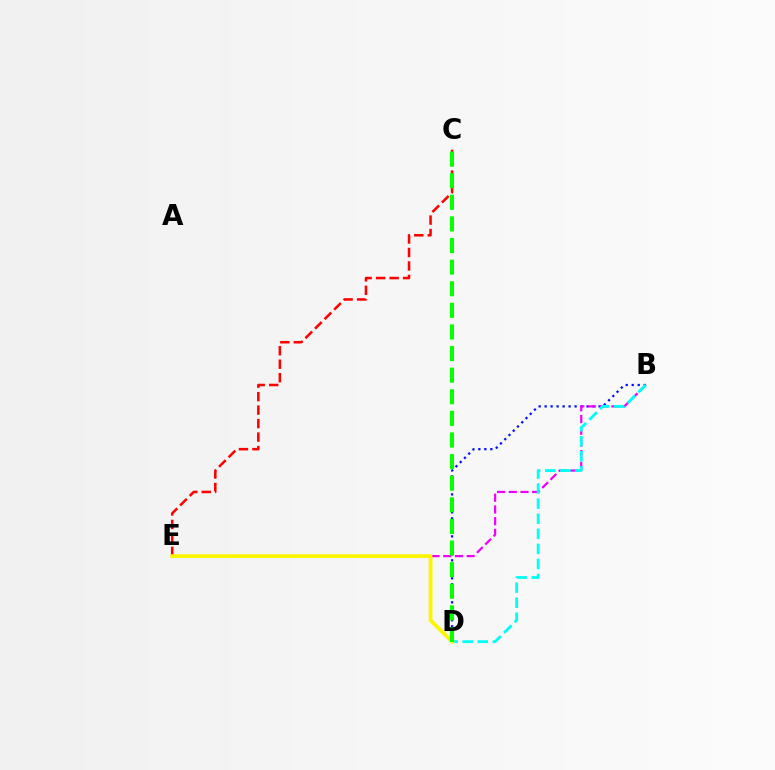{('B', 'D'): [{'color': '#0010ff', 'line_style': 'dotted', 'thickness': 1.63}, {'color': '#00fff6', 'line_style': 'dashed', 'thickness': 2.05}], ('C', 'E'): [{'color': '#ff0000', 'line_style': 'dashed', 'thickness': 1.83}], ('B', 'E'): [{'color': '#ee00ff', 'line_style': 'dashed', 'thickness': 1.59}], ('D', 'E'): [{'color': '#fcf500', 'line_style': 'solid', 'thickness': 2.73}], ('C', 'D'): [{'color': '#08ff00', 'line_style': 'dashed', 'thickness': 2.94}]}